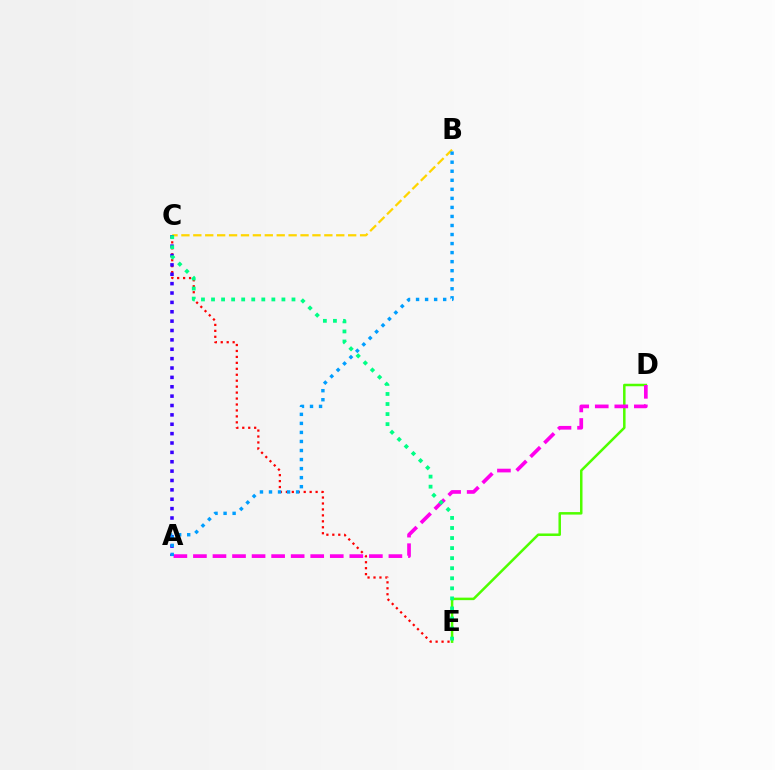{('D', 'E'): [{'color': '#4fff00', 'line_style': 'solid', 'thickness': 1.81}], ('B', 'C'): [{'color': '#ffd500', 'line_style': 'dashed', 'thickness': 1.62}], ('C', 'E'): [{'color': '#ff0000', 'line_style': 'dotted', 'thickness': 1.62}, {'color': '#00ff86', 'line_style': 'dotted', 'thickness': 2.73}], ('A', 'D'): [{'color': '#ff00ed', 'line_style': 'dashed', 'thickness': 2.66}], ('A', 'C'): [{'color': '#3700ff', 'line_style': 'dotted', 'thickness': 2.55}], ('A', 'B'): [{'color': '#009eff', 'line_style': 'dotted', 'thickness': 2.46}]}